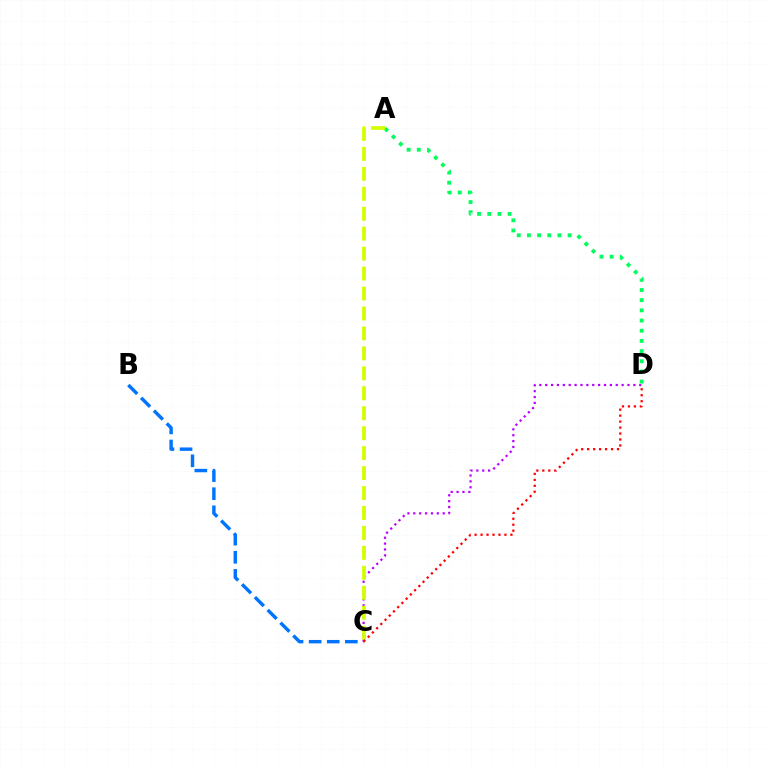{('C', 'D'): [{'color': '#b900ff', 'line_style': 'dotted', 'thickness': 1.6}, {'color': '#ff0000', 'line_style': 'dotted', 'thickness': 1.62}], ('A', 'D'): [{'color': '#00ff5c', 'line_style': 'dotted', 'thickness': 2.76}], ('A', 'C'): [{'color': '#d1ff00', 'line_style': 'dashed', 'thickness': 2.71}], ('B', 'C'): [{'color': '#0074ff', 'line_style': 'dashed', 'thickness': 2.46}]}